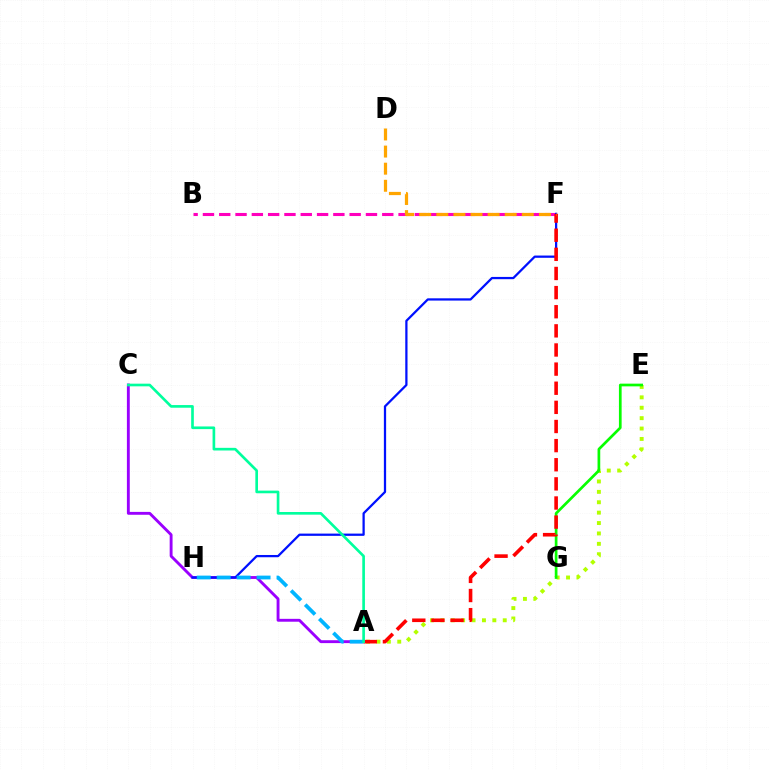{('A', 'E'): [{'color': '#b3ff00', 'line_style': 'dotted', 'thickness': 2.82}], ('B', 'F'): [{'color': '#ff00bd', 'line_style': 'dashed', 'thickness': 2.21}], ('A', 'C'): [{'color': '#9b00ff', 'line_style': 'solid', 'thickness': 2.07}, {'color': '#00ff9d', 'line_style': 'solid', 'thickness': 1.91}], ('F', 'H'): [{'color': '#0010ff', 'line_style': 'solid', 'thickness': 1.62}], ('E', 'G'): [{'color': '#08ff00', 'line_style': 'solid', 'thickness': 1.94}], ('A', 'H'): [{'color': '#00b5ff', 'line_style': 'dashed', 'thickness': 2.71}], ('A', 'F'): [{'color': '#ff0000', 'line_style': 'dashed', 'thickness': 2.6}], ('D', 'F'): [{'color': '#ffa500', 'line_style': 'dashed', 'thickness': 2.32}]}